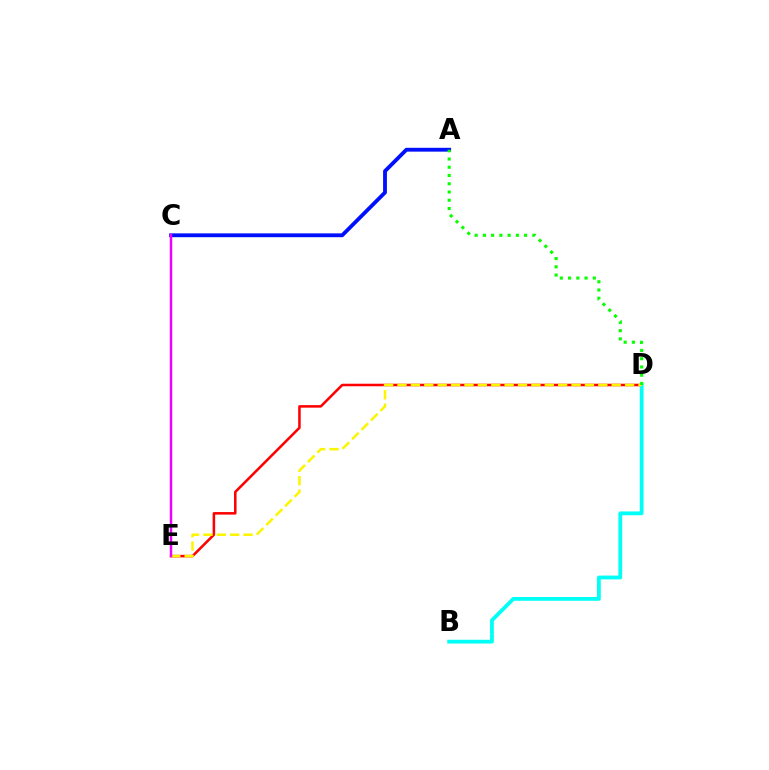{('D', 'E'): [{'color': '#ff0000', 'line_style': 'solid', 'thickness': 1.82}, {'color': '#fcf500', 'line_style': 'dashed', 'thickness': 1.82}], ('B', 'D'): [{'color': '#00fff6', 'line_style': 'solid', 'thickness': 2.73}], ('A', 'C'): [{'color': '#0010ff', 'line_style': 'solid', 'thickness': 2.76}], ('C', 'E'): [{'color': '#ee00ff', 'line_style': 'solid', 'thickness': 1.78}], ('A', 'D'): [{'color': '#08ff00', 'line_style': 'dotted', 'thickness': 2.24}]}